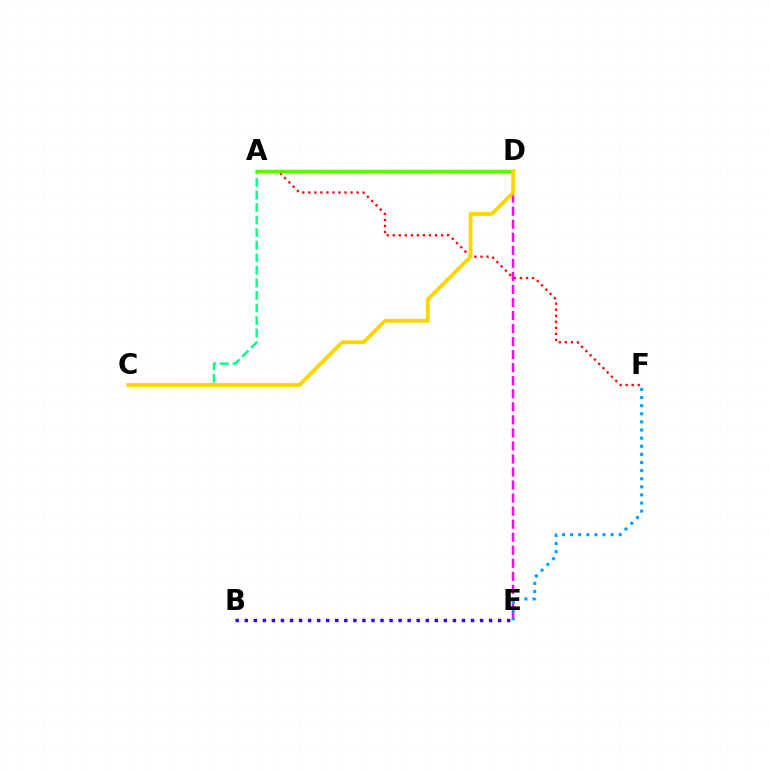{('A', 'C'): [{'color': '#00ff86', 'line_style': 'dashed', 'thickness': 1.71}], ('D', 'E'): [{'color': '#ff00ed', 'line_style': 'dashed', 'thickness': 1.77}], ('A', 'F'): [{'color': '#ff0000', 'line_style': 'dotted', 'thickness': 1.64}], ('A', 'D'): [{'color': '#4fff00', 'line_style': 'solid', 'thickness': 2.49}], ('E', 'F'): [{'color': '#009eff', 'line_style': 'dotted', 'thickness': 2.2}], ('C', 'D'): [{'color': '#ffd500', 'line_style': 'solid', 'thickness': 2.81}], ('B', 'E'): [{'color': '#3700ff', 'line_style': 'dotted', 'thickness': 2.46}]}